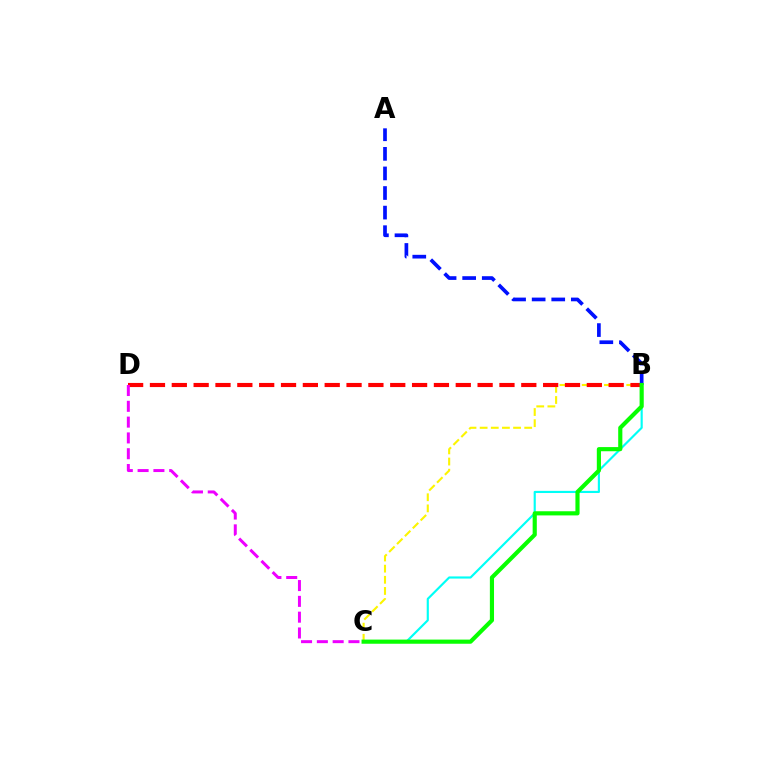{('B', 'C'): [{'color': '#fcf500', 'line_style': 'dashed', 'thickness': 1.51}, {'color': '#00fff6', 'line_style': 'solid', 'thickness': 1.55}, {'color': '#08ff00', 'line_style': 'solid', 'thickness': 2.99}], ('B', 'D'): [{'color': '#ff0000', 'line_style': 'dashed', 'thickness': 2.97}], ('C', 'D'): [{'color': '#ee00ff', 'line_style': 'dashed', 'thickness': 2.15}], ('A', 'B'): [{'color': '#0010ff', 'line_style': 'dashed', 'thickness': 2.66}]}